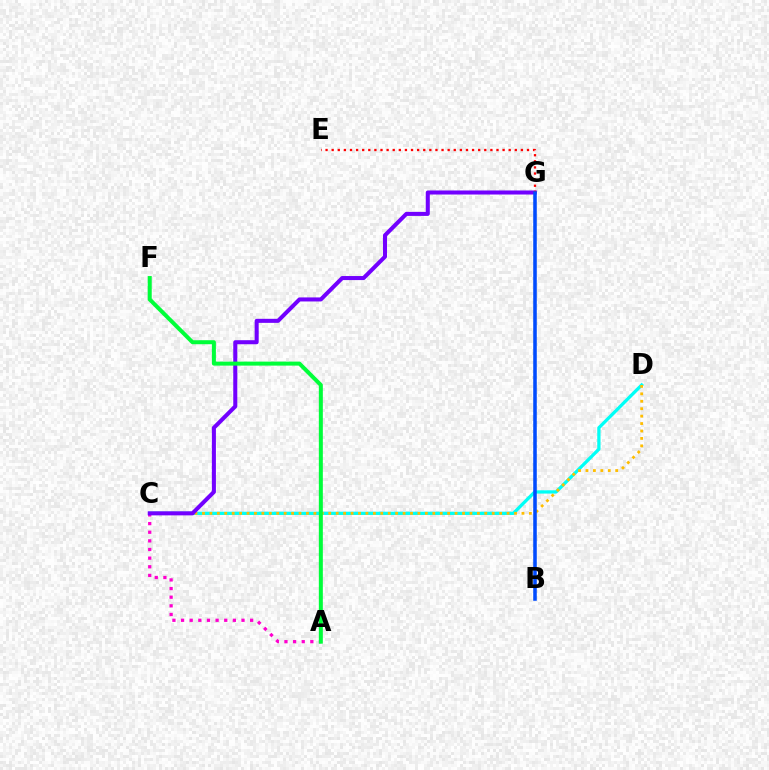{('B', 'G'): [{'color': '#84ff00', 'line_style': 'dotted', 'thickness': 1.58}, {'color': '#004bff', 'line_style': 'solid', 'thickness': 2.55}], ('A', 'C'): [{'color': '#ff00cf', 'line_style': 'dotted', 'thickness': 2.35}], ('C', 'D'): [{'color': '#00fff6', 'line_style': 'solid', 'thickness': 2.36}, {'color': '#ffbd00', 'line_style': 'dotted', 'thickness': 2.02}], ('C', 'G'): [{'color': '#7200ff', 'line_style': 'solid', 'thickness': 2.91}], ('E', 'G'): [{'color': '#ff0000', 'line_style': 'dotted', 'thickness': 1.66}], ('A', 'F'): [{'color': '#00ff39', 'line_style': 'solid', 'thickness': 2.88}]}